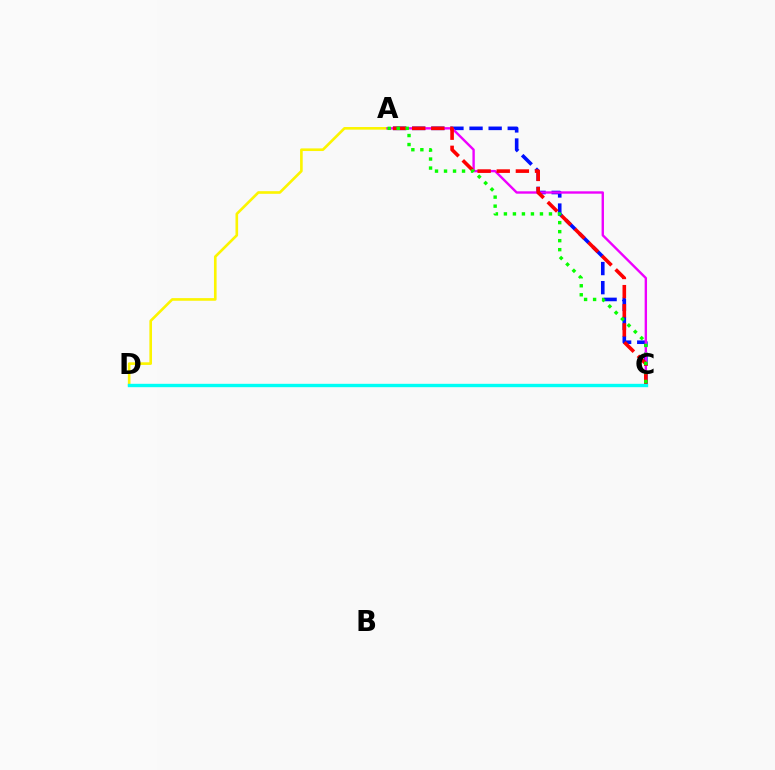{('A', 'D'): [{'color': '#fcf500', 'line_style': 'solid', 'thickness': 1.9}], ('A', 'C'): [{'color': '#0010ff', 'line_style': 'dashed', 'thickness': 2.6}, {'color': '#ee00ff', 'line_style': 'solid', 'thickness': 1.72}, {'color': '#ff0000', 'line_style': 'dashed', 'thickness': 2.6}, {'color': '#08ff00', 'line_style': 'dotted', 'thickness': 2.45}], ('C', 'D'): [{'color': '#00fff6', 'line_style': 'solid', 'thickness': 2.43}]}